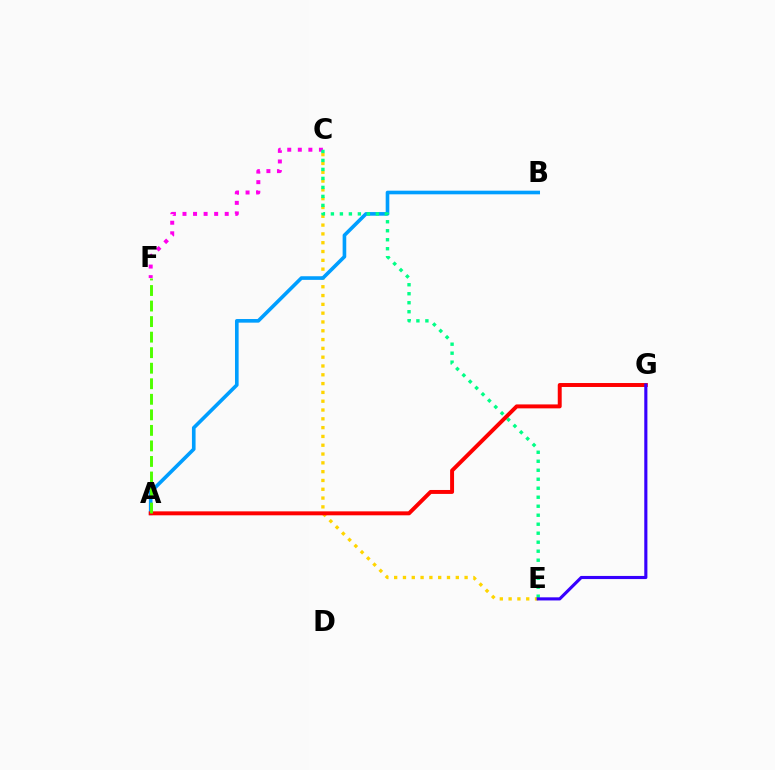{('C', 'F'): [{'color': '#ff00ed', 'line_style': 'dotted', 'thickness': 2.87}], ('C', 'E'): [{'color': '#ffd500', 'line_style': 'dotted', 'thickness': 2.39}, {'color': '#00ff86', 'line_style': 'dotted', 'thickness': 2.44}], ('A', 'B'): [{'color': '#009eff', 'line_style': 'solid', 'thickness': 2.61}], ('A', 'G'): [{'color': '#ff0000', 'line_style': 'solid', 'thickness': 2.84}], ('E', 'G'): [{'color': '#3700ff', 'line_style': 'solid', 'thickness': 2.25}], ('A', 'F'): [{'color': '#4fff00', 'line_style': 'dashed', 'thickness': 2.11}]}